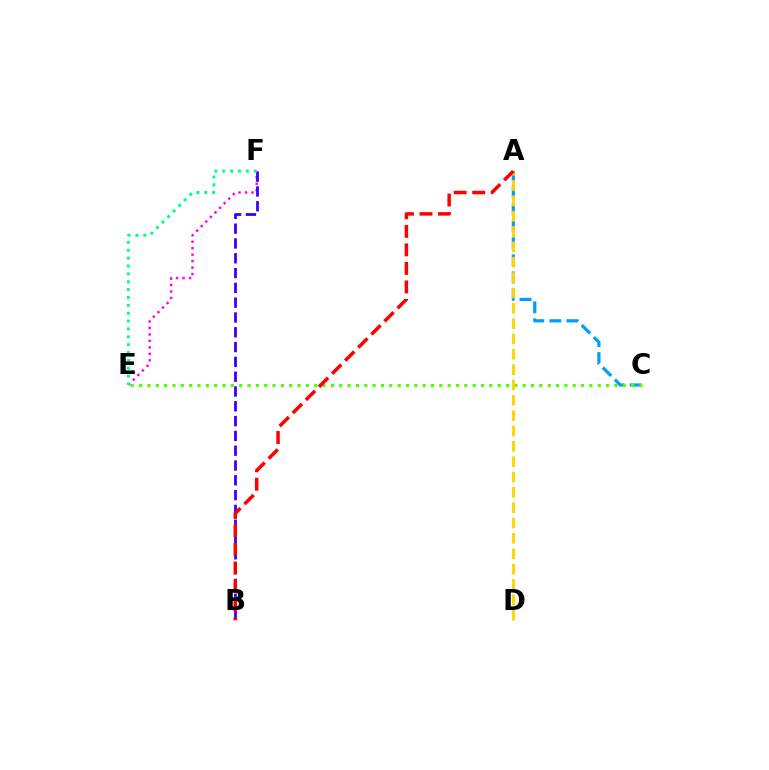{('A', 'C'): [{'color': '#009eff', 'line_style': 'dashed', 'thickness': 2.32}], ('C', 'E'): [{'color': '#4fff00', 'line_style': 'dotted', 'thickness': 2.27}], ('E', 'F'): [{'color': '#ff00ed', 'line_style': 'dotted', 'thickness': 1.76}, {'color': '#00ff86', 'line_style': 'dotted', 'thickness': 2.14}], ('B', 'F'): [{'color': '#3700ff', 'line_style': 'dashed', 'thickness': 2.01}], ('A', 'D'): [{'color': '#ffd500', 'line_style': 'dashed', 'thickness': 2.08}], ('A', 'B'): [{'color': '#ff0000', 'line_style': 'dashed', 'thickness': 2.52}]}